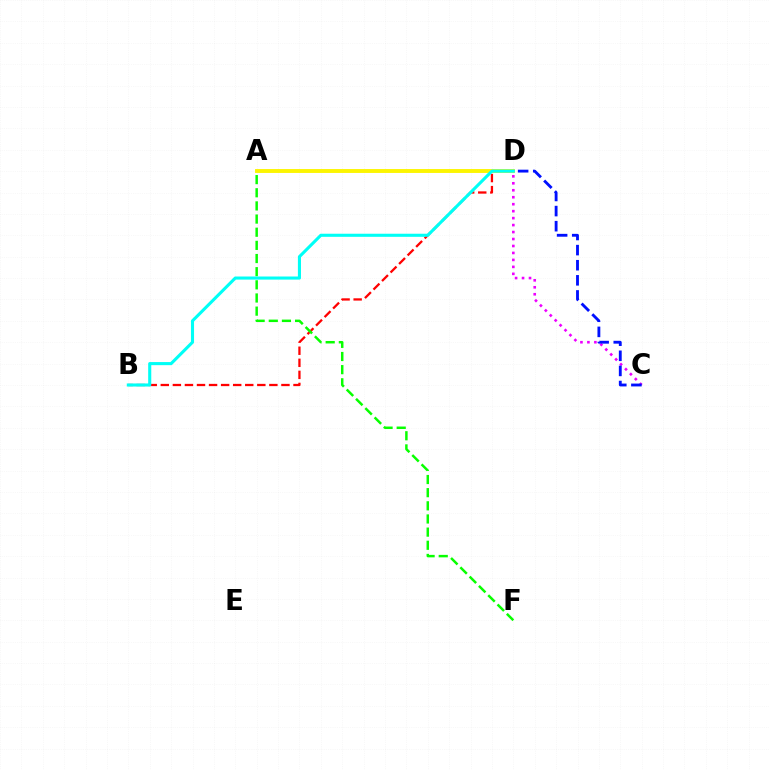{('B', 'D'): [{'color': '#ff0000', 'line_style': 'dashed', 'thickness': 1.64}, {'color': '#00fff6', 'line_style': 'solid', 'thickness': 2.23}], ('C', 'D'): [{'color': '#ee00ff', 'line_style': 'dotted', 'thickness': 1.89}, {'color': '#0010ff', 'line_style': 'dashed', 'thickness': 2.05}], ('A', 'F'): [{'color': '#08ff00', 'line_style': 'dashed', 'thickness': 1.79}], ('A', 'D'): [{'color': '#fcf500', 'line_style': 'solid', 'thickness': 2.8}]}